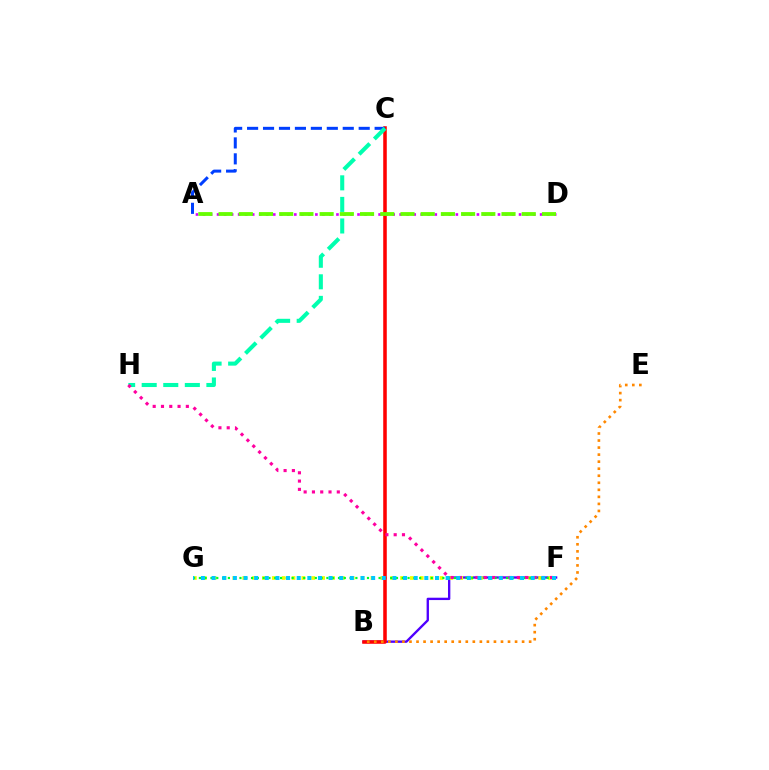{('B', 'F'): [{'color': '#4f00ff', 'line_style': 'solid', 'thickness': 1.69}], ('F', 'G'): [{'color': '#eeff00', 'line_style': 'dotted', 'thickness': 2.68}, {'color': '#00ff27', 'line_style': 'dotted', 'thickness': 1.57}, {'color': '#00c7ff', 'line_style': 'dotted', 'thickness': 2.89}], ('B', 'C'): [{'color': '#ff0000', 'line_style': 'solid', 'thickness': 2.55}], ('B', 'E'): [{'color': '#ff8800', 'line_style': 'dotted', 'thickness': 1.91}], ('A', 'C'): [{'color': '#003fff', 'line_style': 'dashed', 'thickness': 2.17}], ('C', 'H'): [{'color': '#00ffaf', 'line_style': 'dashed', 'thickness': 2.93}], ('A', 'D'): [{'color': '#d600ff', 'line_style': 'dotted', 'thickness': 1.91}, {'color': '#66ff00', 'line_style': 'dashed', 'thickness': 2.75}], ('F', 'H'): [{'color': '#ff00a0', 'line_style': 'dotted', 'thickness': 2.25}]}